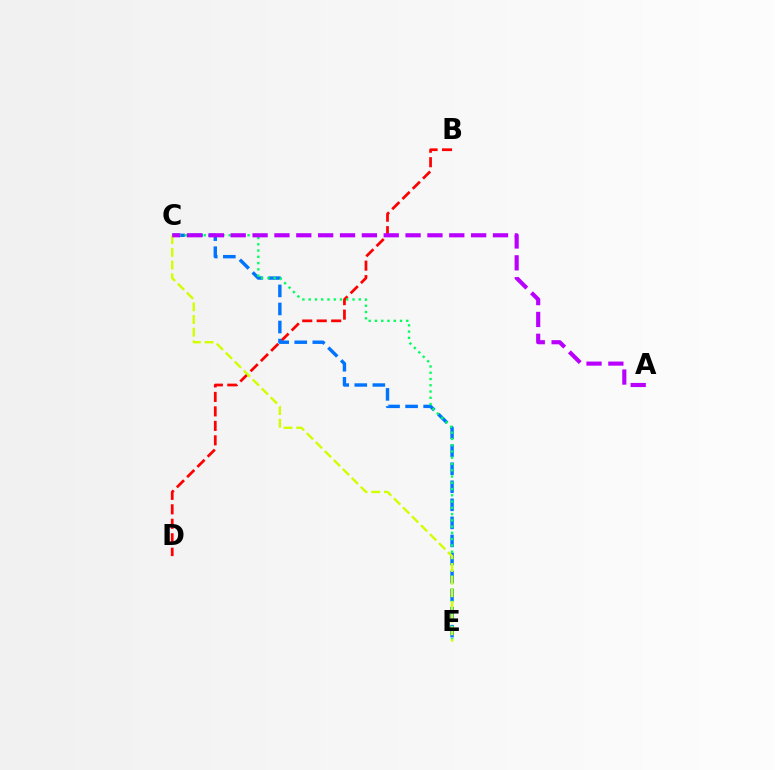{('B', 'D'): [{'color': '#ff0000', 'line_style': 'dashed', 'thickness': 1.97}], ('C', 'E'): [{'color': '#0074ff', 'line_style': 'dashed', 'thickness': 2.45}, {'color': '#00ff5c', 'line_style': 'dotted', 'thickness': 1.7}, {'color': '#d1ff00', 'line_style': 'dashed', 'thickness': 1.72}], ('A', 'C'): [{'color': '#b900ff', 'line_style': 'dashed', 'thickness': 2.97}]}